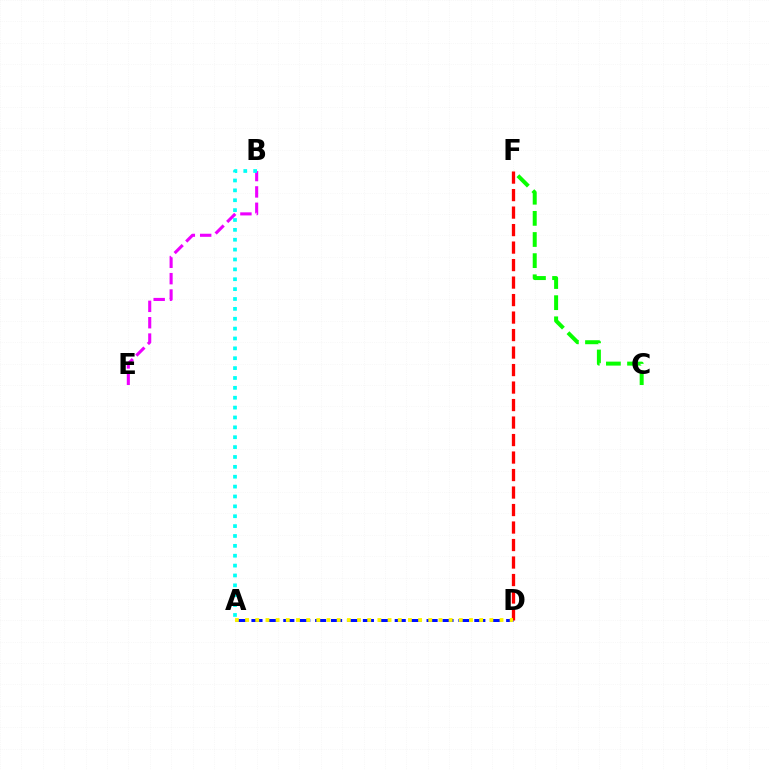{('A', 'D'): [{'color': '#0010ff', 'line_style': 'dashed', 'thickness': 2.16}, {'color': '#fcf500', 'line_style': 'dotted', 'thickness': 2.76}], ('C', 'F'): [{'color': '#08ff00', 'line_style': 'dashed', 'thickness': 2.87}], ('D', 'F'): [{'color': '#ff0000', 'line_style': 'dashed', 'thickness': 2.38}], ('B', 'E'): [{'color': '#ee00ff', 'line_style': 'dashed', 'thickness': 2.22}], ('A', 'B'): [{'color': '#00fff6', 'line_style': 'dotted', 'thickness': 2.68}]}